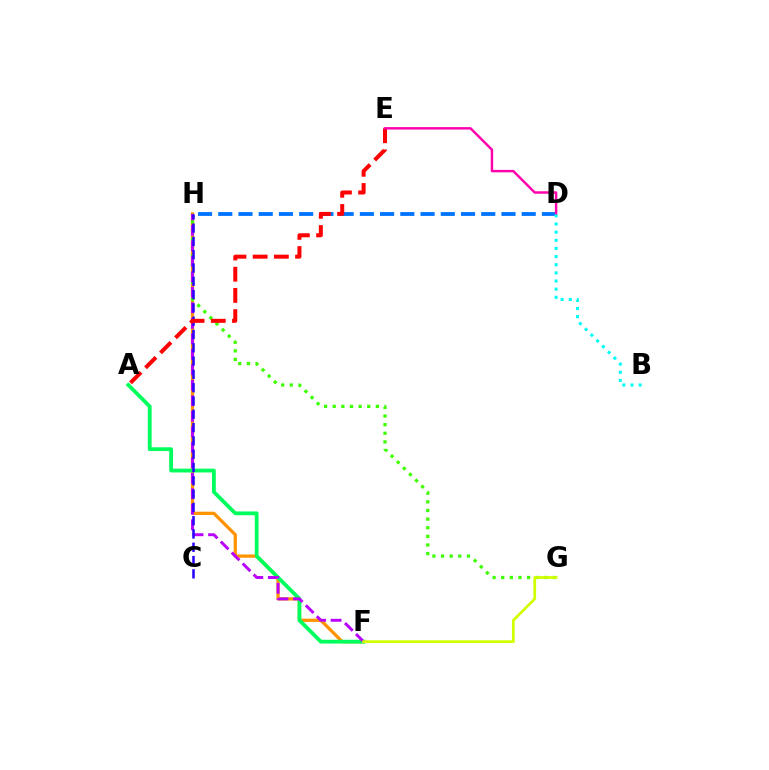{('F', 'H'): [{'color': '#ff9400', 'line_style': 'solid', 'thickness': 2.36}, {'color': '#b900ff', 'line_style': 'dashed', 'thickness': 2.11}], ('A', 'F'): [{'color': '#00ff5c', 'line_style': 'solid', 'thickness': 2.73}], ('G', 'H'): [{'color': '#3dff00', 'line_style': 'dotted', 'thickness': 2.34}], ('D', 'H'): [{'color': '#0074ff', 'line_style': 'dashed', 'thickness': 2.75}], ('F', 'G'): [{'color': '#d1ff00', 'line_style': 'solid', 'thickness': 1.98}], ('C', 'H'): [{'color': '#2500ff', 'line_style': 'dashed', 'thickness': 1.81}], ('A', 'E'): [{'color': '#ff0000', 'line_style': 'dashed', 'thickness': 2.88}], ('D', 'E'): [{'color': '#ff00ac', 'line_style': 'solid', 'thickness': 1.76}], ('B', 'D'): [{'color': '#00fff6', 'line_style': 'dotted', 'thickness': 2.21}]}